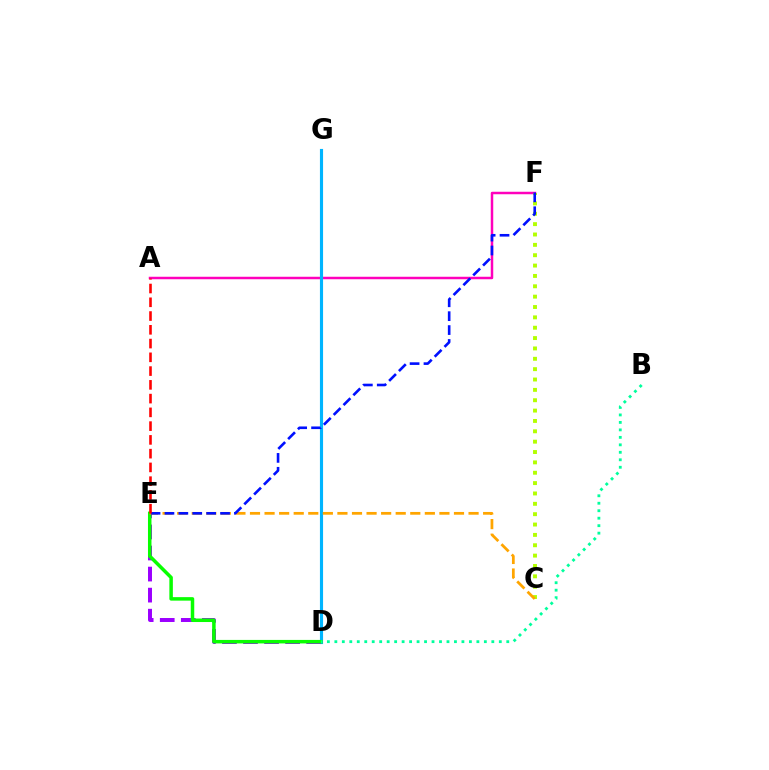{('A', 'F'): [{'color': '#ff00bd', 'line_style': 'solid', 'thickness': 1.79}], ('D', 'G'): [{'color': '#00b5ff', 'line_style': 'solid', 'thickness': 2.25}], ('C', 'F'): [{'color': '#b3ff00', 'line_style': 'dotted', 'thickness': 2.81}], ('D', 'E'): [{'color': '#9b00ff', 'line_style': 'dashed', 'thickness': 2.86}, {'color': '#08ff00', 'line_style': 'solid', 'thickness': 2.52}], ('C', 'E'): [{'color': '#ffa500', 'line_style': 'dashed', 'thickness': 1.98}], ('E', 'F'): [{'color': '#0010ff', 'line_style': 'dashed', 'thickness': 1.89}], ('B', 'D'): [{'color': '#00ff9d', 'line_style': 'dotted', 'thickness': 2.03}], ('A', 'E'): [{'color': '#ff0000', 'line_style': 'dashed', 'thickness': 1.87}]}